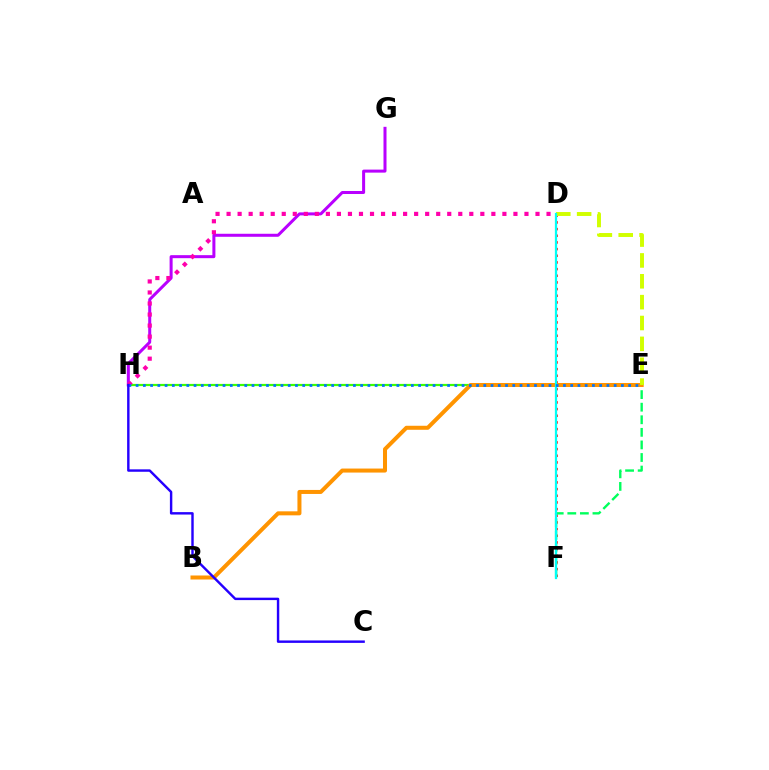{('D', 'F'): [{'color': '#ff0000', 'line_style': 'dotted', 'thickness': 1.81}, {'color': '#00fff6', 'line_style': 'solid', 'thickness': 1.62}], ('E', 'H'): [{'color': '#3dff00', 'line_style': 'solid', 'thickness': 1.59}, {'color': '#0074ff', 'line_style': 'dotted', 'thickness': 1.97}], ('G', 'H'): [{'color': '#b900ff', 'line_style': 'solid', 'thickness': 2.17}], ('E', 'F'): [{'color': '#00ff5c', 'line_style': 'dashed', 'thickness': 1.71}], ('B', 'E'): [{'color': '#ff9400', 'line_style': 'solid', 'thickness': 2.89}], ('D', 'E'): [{'color': '#d1ff00', 'line_style': 'dashed', 'thickness': 2.83}], ('D', 'H'): [{'color': '#ff00ac', 'line_style': 'dotted', 'thickness': 3.0}], ('C', 'H'): [{'color': '#2500ff', 'line_style': 'solid', 'thickness': 1.75}]}